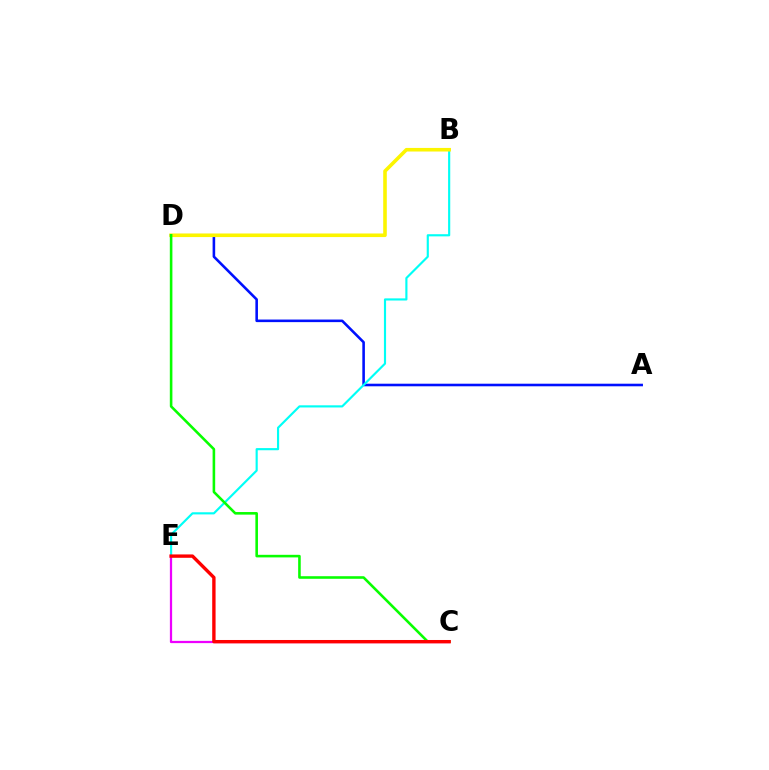{('C', 'E'): [{'color': '#ee00ff', 'line_style': 'solid', 'thickness': 1.61}, {'color': '#ff0000', 'line_style': 'solid', 'thickness': 2.43}], ('A', 'D'): [{'color': '#0010ff', 'line_style': 'solid', 'thickness': 1.86}], ('B', 'E'): [{'color': '#00fff6', 'line_style': 'solid', 'thickness': 1.55}], ('B', 'D'): [{'color': '#fcf500', 'line_style': 'solid', 'thickness': 2.58}], ('C', 'D'): [{'color': '#08ff00', 'line_style': 'solid', 'thickness': 1.86}]}